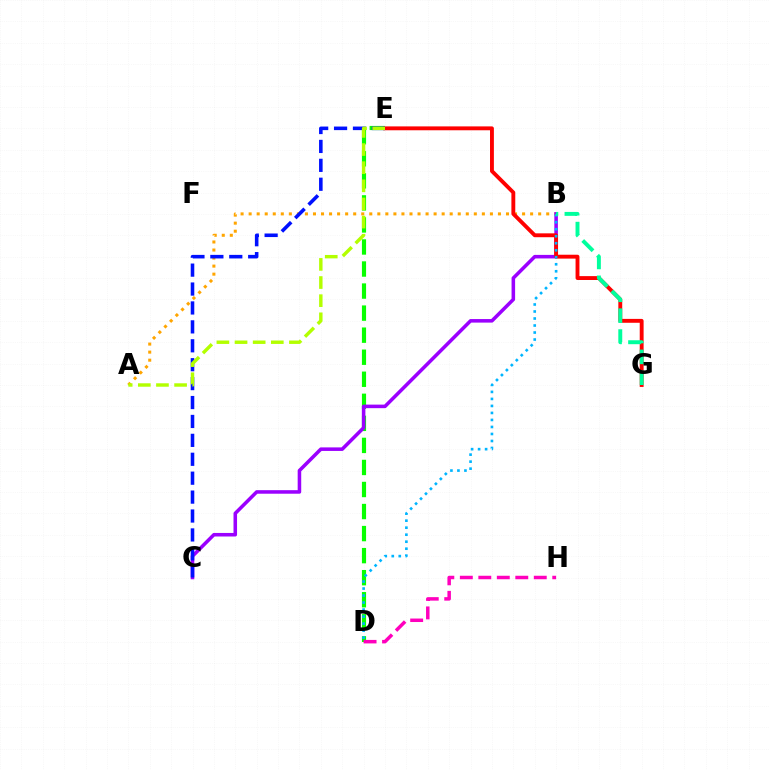{('D', 'E'): [{'color': '#08ff00', 'line_style': 'dashed', 'thickness': 3.0}], ('D', 'H'): [{'color': '#ff00bd', 'line_style': 'dashed', 'thickness': 2.51}], ('A', 'B'): [{'color': '#ffa500', 'line_style': 'dotted', 'thickness': 2.19}], ('B', 'C'): [{'color': '#9b00ff', 'line_style': 'solid', 'thickness': 2.55}], ('E', 'G'): [{'color': '#ff0000', 'line_style': 'solid', 'thickness': 2.79}], ('B', 'D'): [{'color': '#00b5ff', 'line_style': 'dotted', 'thickness': 1.9}], ('C', 'E'): [{'color': '#0010ff', 'line_style': 'dashed', 'thickness': 2.57}], ('A', 'E'): [{'color': '#b3ff00', 'line_style': 'dashed', 'thickness': 2.46}], ('B', 'G'): [{'color': '#00ff9d', 'line_style': 'dashed', 'thickness': 2.83}]}